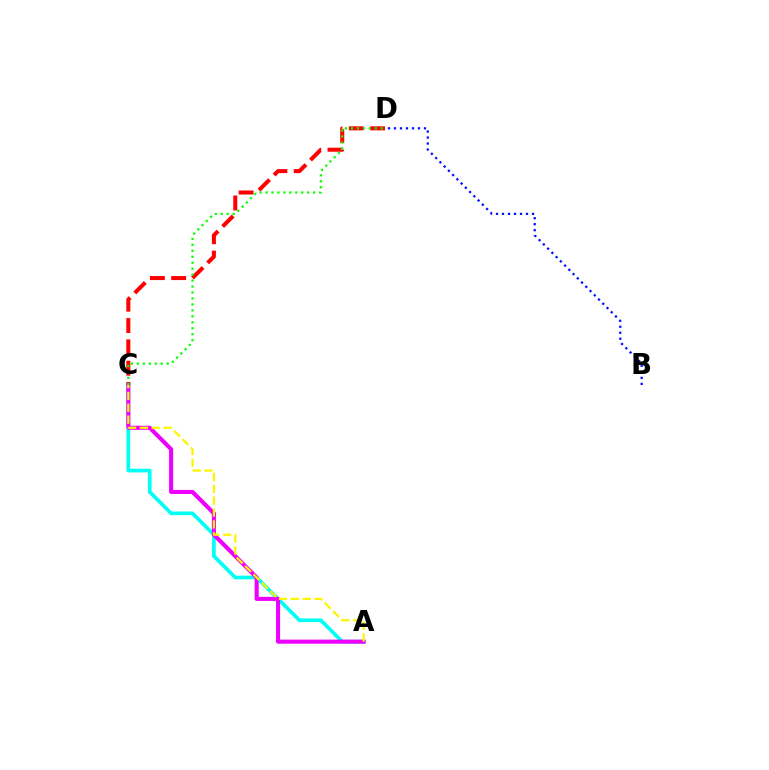{('A', 'C'): [{'color': '#00fff6', 'line_style': 'solid', 'thickness': 2.65}, {'color': '#ee00ff', 'line_style': 'solid', 'thickness': 2.94}, {'color': '#fcf500', 'line_style': 'dashed', 'thickness': 1.61}], ('C', 'D'): [{'color': '#ff0000', 'line_style': 'dashed', 'thickness': 2.9}, {'color': '#08ff00', 'line_style': 'dotted', 'thickness': 1.62}], ('B', 'D'): [{'color': '#0010ff', 'line_style': 'dotted', 'thickness': 1.63}]}